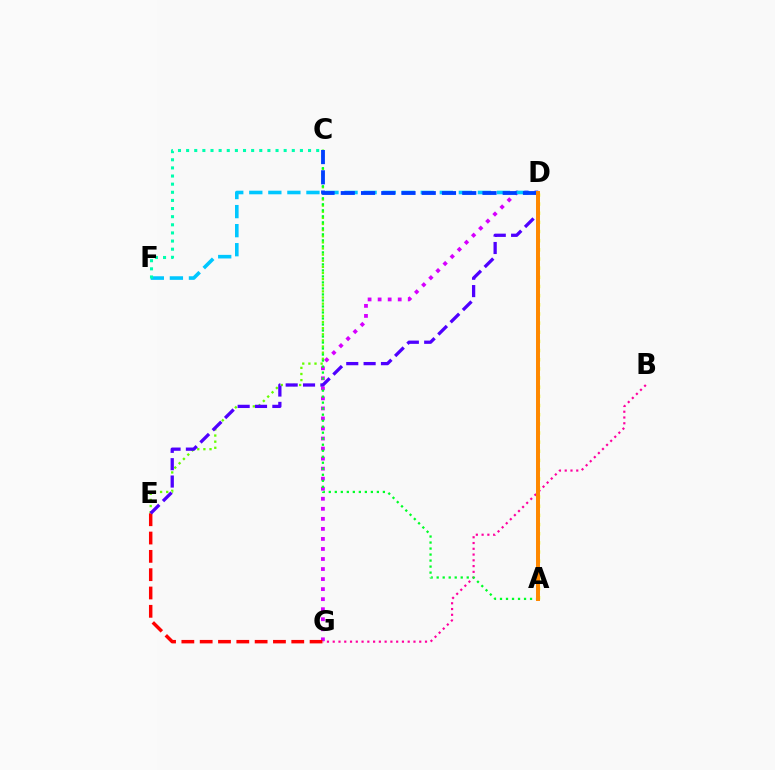{('D', 'G'): [{'color': '#d600ff', 'line_style': 'dotted', 'thickness': 2.73}], ('A', 'D'): [{'color': '#eeff00', 'line_style': 'dotted', 'thickness': 2.49}, {'color': '#ff8800', 'line_style': 'solid', 'thickness': 2.86}], ('C', 'E'): [{'color': '#66ff00', 'line_style': 'dotted', 'thickness': 1.66}], ('E', 'G'): [{'color': '#ff0000', 'line_style': 'dashed', 'thickness': 2.49}], ('B', 'G'): [{'color': '#ff00a0', 'line_style': 'dotted', 'thickness': 1.57}], ('A', 'C'): [{'color': '#00ff27', 'line_style': 'dotted', 'thickness': 1.63}], ('D', 'F'): [{'color': '#00c7ff', 'line_style': 'dashed', 'thickness': 2.59}], ('C', 'F'): [{'color': '#00ffaf', 'line_style': 'dotted', 'thickness': 2.21}], ('C', 'D'): [{'color': '#003fff', 'line_style': 'dashed', 'thickness': 2.75}], ('D', 'E'): [{'color': '#4f00ff', 'line_style': 'dashed', 'thickness': 2.36}]}